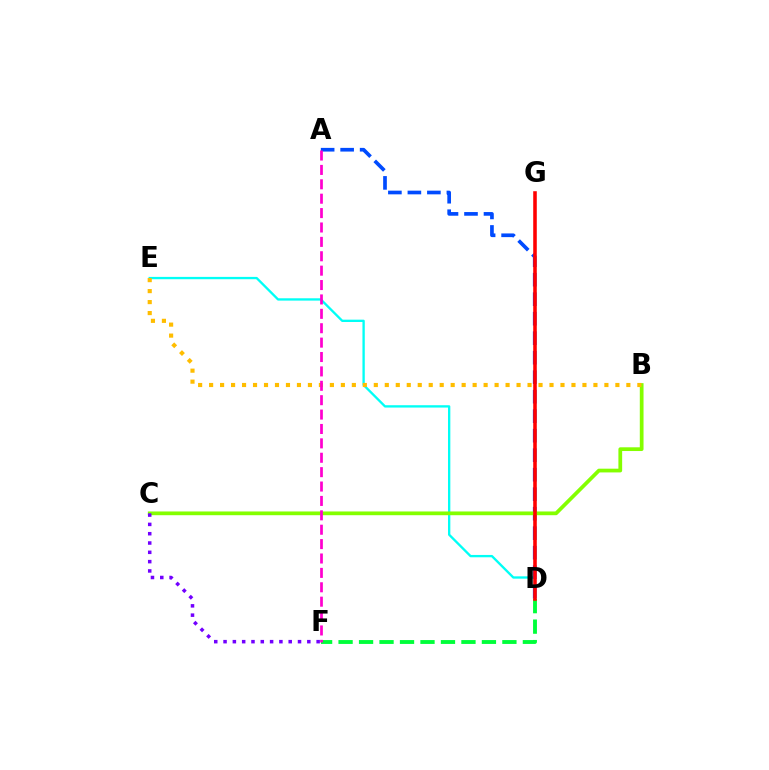{('D', 'E'): [{'color': '#00fff6', 'line_style': 'solid', 'thickness': 1.68}], ('D', 'F'): [{'color': '#00ff39', 'line_style': 'dashed', 'thickness': 2.78}], ('A', 'D'): [{'color': '#004bff', 'line_style': 'dashed', 'thickness': 2.65}], ('B', 'C'): [{'color': '#84ff00', 'line_style': 'solid', 'thickness': 2.69}], ('D', 'G'): [{'color': '#ff0000', 'line_style': 'solid', 'thickness': 2.56}], ('B', 'E'): [{'color': '#ffbd00', 'line_style': 'dotted', 'thickness': 2.98}], ('A', 'F'): [{'color': '#ff00cf', 'line_style': 'dashed', 'thickness': 1.96}], ('C', 'F'): [{'color': '#7200ff', 'line_style': 'dotted', 'thickness': 2.53}]}